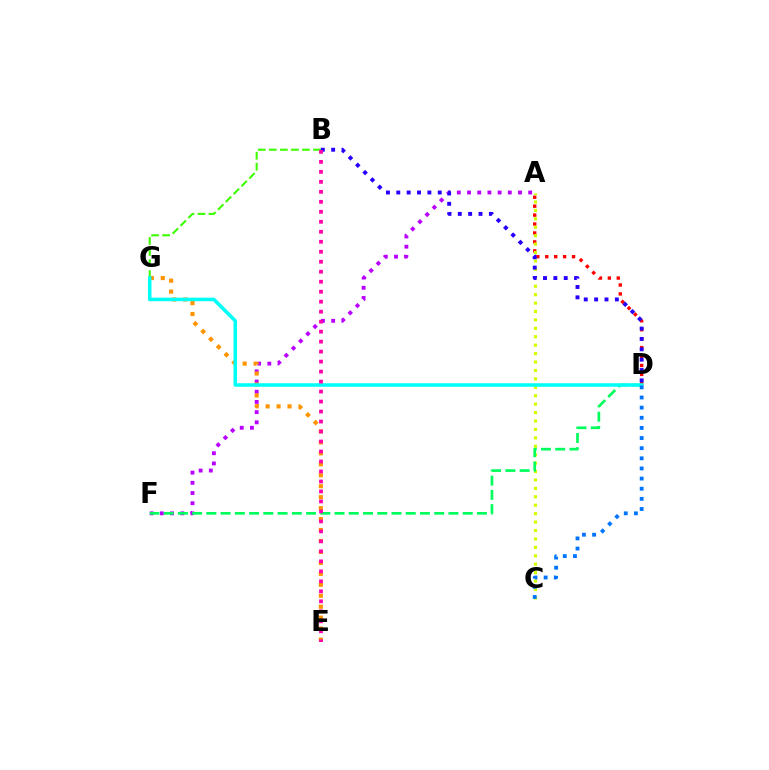{('A', 'D'): [{'color': '#ff0000', 'line_style': 'dotted', 'thickness': 2.43}], ('A', 'C'): [{'color': '#d1ff00', 'line_style': 'dotted', 'thickness': 2.29}], ('A', 'F'): [{'color': '#b900ff', 'line_style': 'dotted', 'thickness': 2.77}], ('E', 'G'): [{'color': '#ff9400', 'line_style': 'dotted', 'thickness': 2.98}], ('D', 'F'): [{'color': '#00ff5c', 'line_style': 'dashed', 'thickness': 1.93}], ('B', 'G'): [{'color': '#3dff00', 'line_style': 'dashed', 'thickness': 1.5}], ('B', 'D'): [{'color': '#2500ff', 'line_style': 'dotted', 'thickness': 2.81}], ('D', 'G'): [{'color': '#00fff6', 'line_style': 'solid', 'thickness': 2.54}], ('C', 'D'): [{'color': '#0074ff', 'line_style': 'dotted', 'thickness': 2.75}], ('B', 'E'): [{'color': '#ff00ac', 'line_style': 'dotted', 'thickness': 2.71}]}